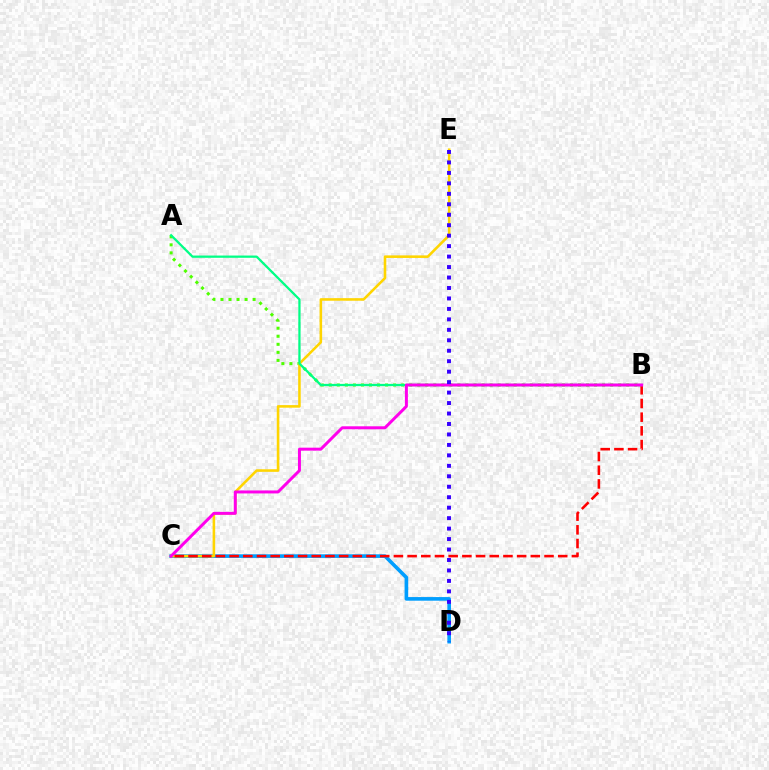{('C', 'D'): [{'color': '#009eff', 'line_style': 'solid', 'thickness': 2.62}], ('A', 'B'): [{'color': '#4fff00', 'line_style': 'dotted', 'thickness': 2.18}, {'color': '#00ff86', 'line_style': 'solid', 'thickness': 1.63}], ('C', 'E'): [{'color': '#ffd500', 'line_style': 'solid', 'thickness': 1.86}], ('B', 'C'): [{'color': '#ff0000', 'line_style': 'dashed', 'thickness': 1.86}, {'color': '#ff00ed', 'line_style': 'solid', 'thickness': 2.15}], ('D', 'E'): [{'color': '#3700ff', 'line_style': 'dotted', 'thickness': 2.84}]}